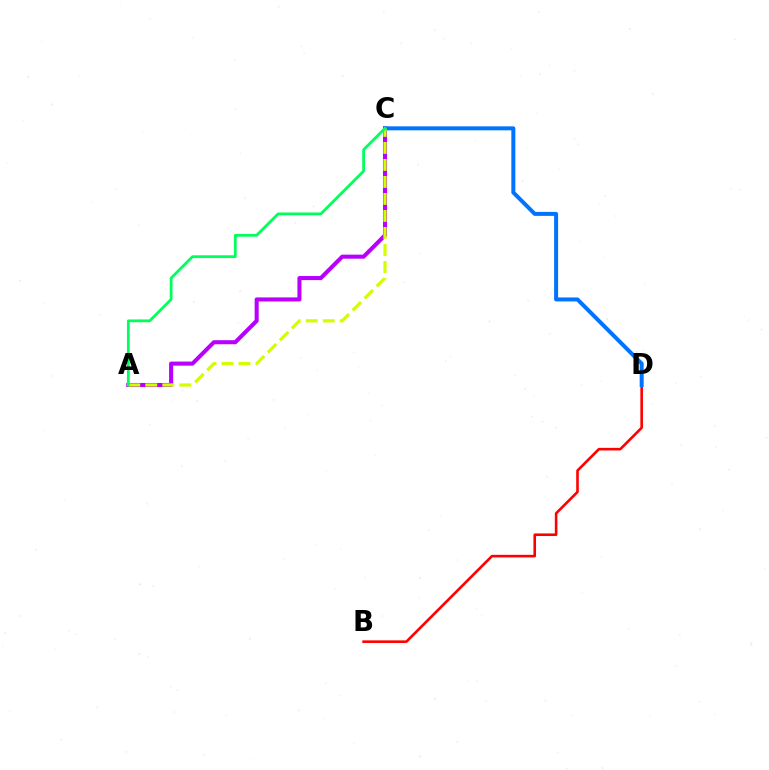{('B', 'D'): [{'color': '#ff0000', 'line_style': 'solid', 'thickness': 1.88}], ('A', 'C'): [{'color': '#b900ff', 'line_style': 'solid', 'thickness': 2.93}, {'color': '#d1ff00', 'line_style': 'dashed', 'thickness': 2.31}, {'color': '#00ff5c', 'line_style': 'solid', 'thickness': 2.0}], ('C', 'D'): [{'color': '#0074ff', 'line_style': 'solid', 'thickness': 2.87}]}